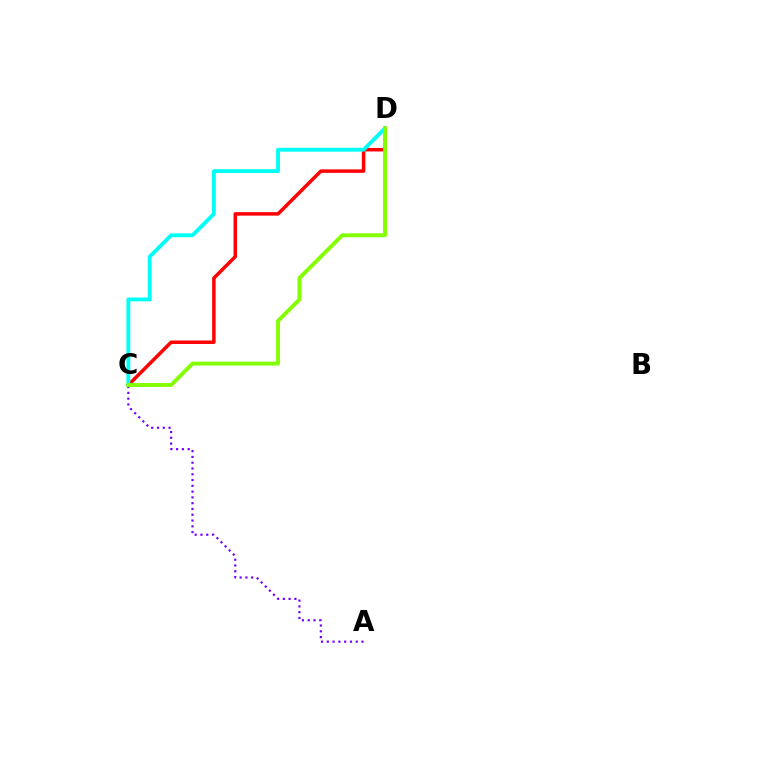{('C', 'D'): [{'color': '#ff0000', 'line_style': 'solid', 'thickness': 2.51}, {'color': '#00fff6', 'line_style': 'solid', 'thickness': 2.76}, {'color': '#84ff00', 'line_style': 'solid', 'thickness': 2.81}], ('A', 'C'): [{'color': '#7200ff', 'line_style': 'dotted', 'thickness': 1.57}]}